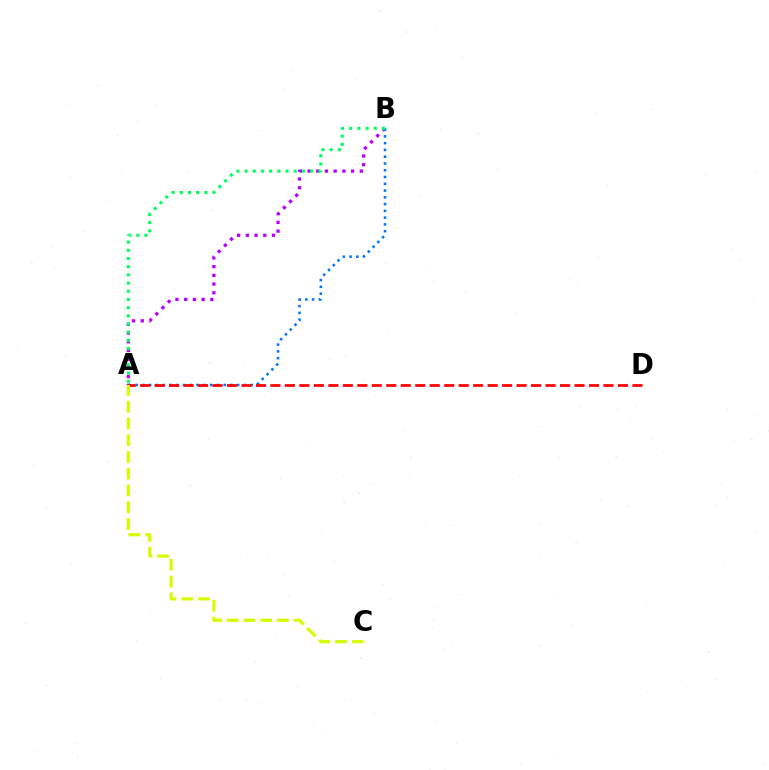{('A', 'B'): [{'color': '#b900ff', 'line_style': 'dotted', 'thickness': 2.37}, {'color': '#0074ff', 'line_style': 'dotted', 'thickness': 1.84}, {'color': '#00ff5c', 'line_style': 'dotted', 'thickness': 2.22}], ('A', 'D'): [{'color': '#ff0000', 'line_style': 'dashed', 'thickness': 1.97}], ('A', 'C'): [{'color': '#d1ff00', 'line_style': 'dashed', 'thickness': 2.27}]}